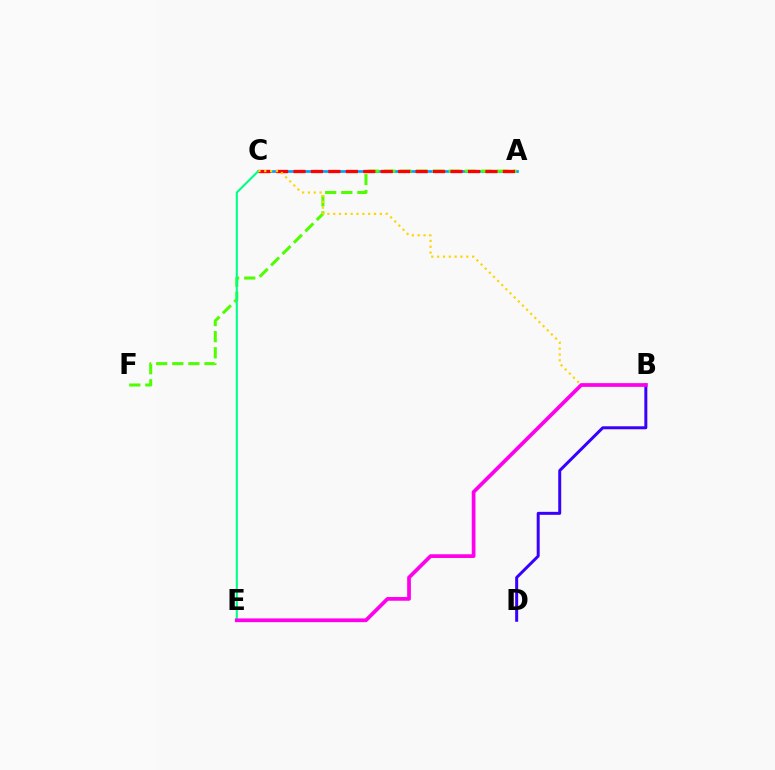{('A', 'C'): [{'color': '#009eff', 'line_style': 'solid', 'thickness': 1.92}, {'color': '#ff0000', 'line_style': 'dashed', 'thickness': 2.37}], ('A', 'F'): [{'color': '#4fff00', 'line_style': 'dashed', 'thickness': 2.19}], ('C', 'E'): [{'color': '#00ff86', 'line_style': 'solid', 'thickness': 1.51}], ('B', 'D'): [{'color': '#3700ff', 'line_style': 'solid', 'thickness': 2.14}], ('B', 'C'): [{'color': '#ffd500', 'line_style': 'dotted', 'thickness': 1.58}], ('B', 'E'): [{'color': '#ff00ed', 'line_style': 'solid', 'thickness': 2.69}]}